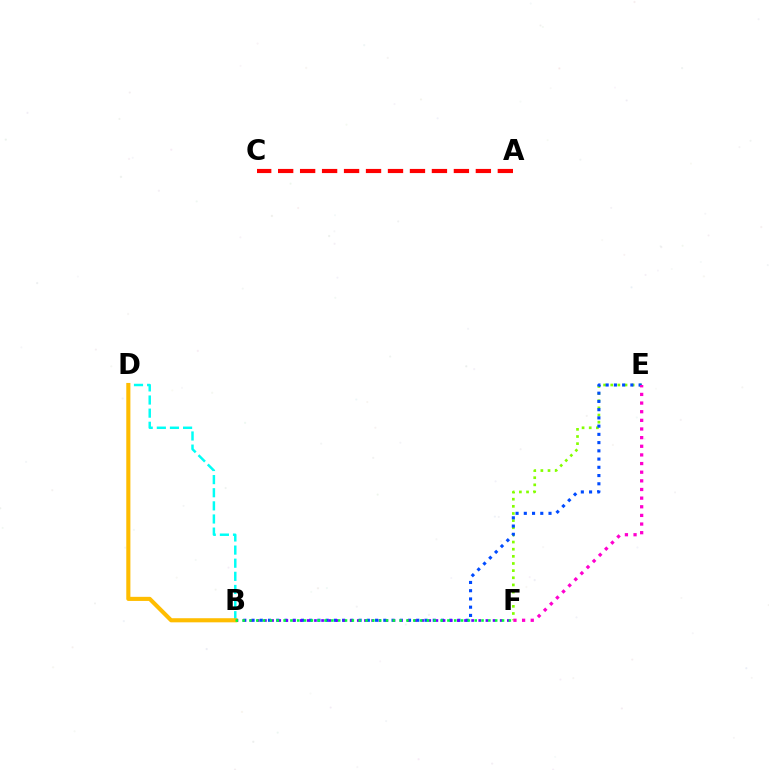{('E', 'F'): [{'color': '#84ff00', 'line_style': 'dotted', 'thickness': 1.94}, {'color': '#ff00cf', 'line_style': 'dotted', 'thickness': 2.35}], ('B', 'E'): [{'color': '#004bff', 'line_style': 'dotted', 'thickness': 2.24}], ('B', 'D'): [{'color': '#00fff6', 'line_style': 'dashed', 'thickness': 1.78}, {'color': '#ffbd00', 'line_style': 'solid', 'thickness': 2.96}], ('B', 'F'): [{'color': '#7200ff', 'line_style': 'dotted', 'thickness': 1.94}, {'color': '#00ff39', 'line_style': 'dotted', 'thickness': 1.85}], ('A', 'C'): [{'color': '#ff0000', 'line_style': 'dashed', 'thickness': 2.98}]}